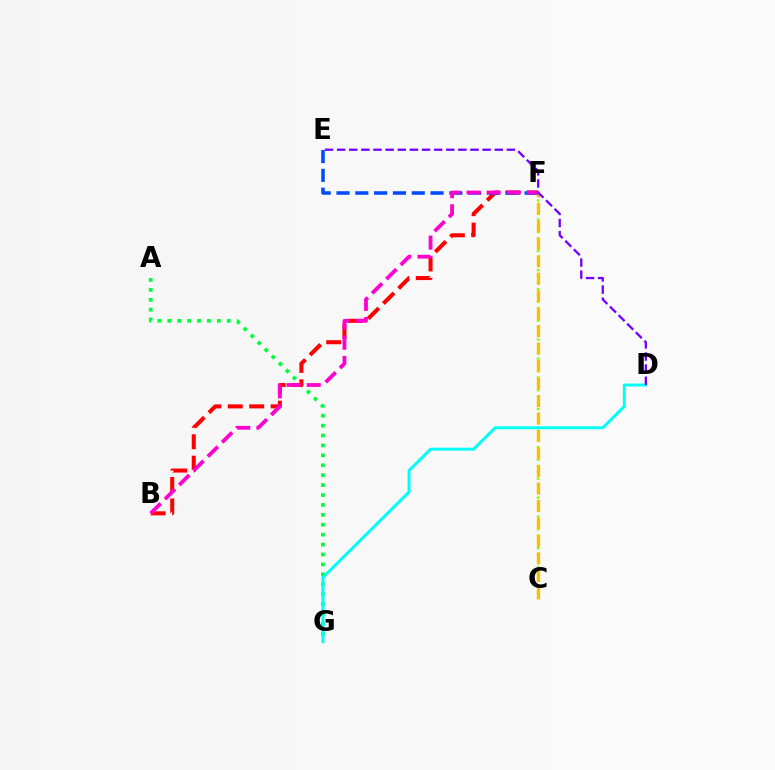{('A', 'G'): [{'color': '#00ff39', 'line_style': 'dotted', 'thickness': 2.69}], ('B', 'F'): [{'color': '#ff0000', 'line_style': 'dashed', 'thickness': 2.91}, {'color': '#ff00cf', 'line_style': 'dashed', 'thickness': 2.74}], ('C', 'F'): [{'color': '#84ff00', 'line_style': 'dotted', 'thickness': 1.72}, {'color': '#ffbd00', 'line_style': 'dashed', 'thickness': 2.37}], ('E', 'F'): [{'color': '#004bff', 'line_style': 'dashed', 'thickness': 2.56}], ('D', 'G'): [{'color': '#00fff6', 'line_style': 'solid', 'thickness': 2.14}], ('D', 'E'): [{'color': '#7200ff', 'line_style': 'dashed', 'thickness': 1.65}]}